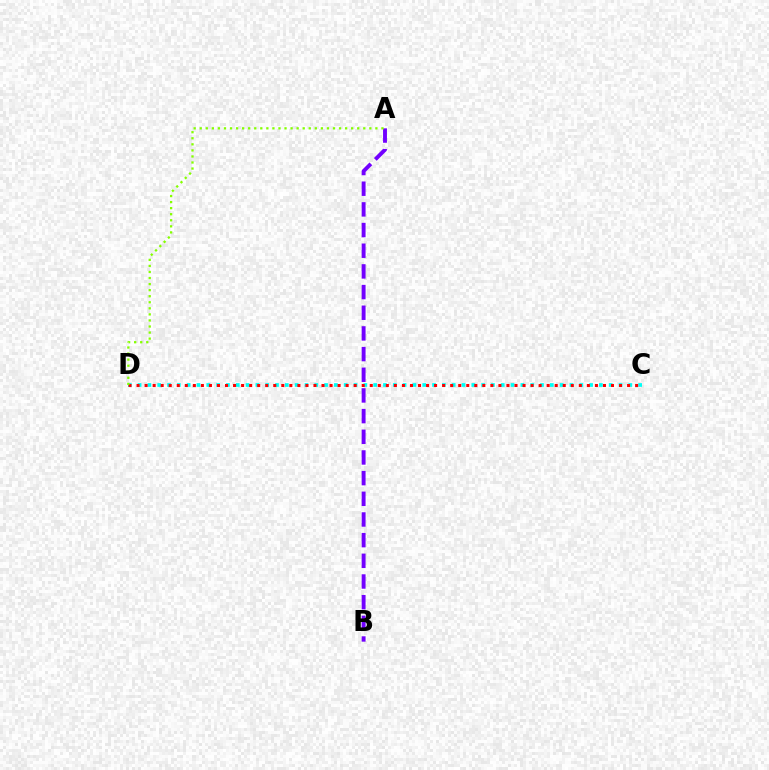{('C', 'D'): [{'color': '#00fff6', 'line_style': 'dotted', 'thickness': 2.67}, {'color': '#ff0000', 'line_style': 'dotted', 'thickness': 2.18}], ('A', 'B'): [{'color': '#7200ff', 'line_style': 'dashed', 'thickness': 2.81}], ('A', 'D'): [{'color': '#84ff00', 'line_style': 'dotted', 'thickness': 1.65}]}